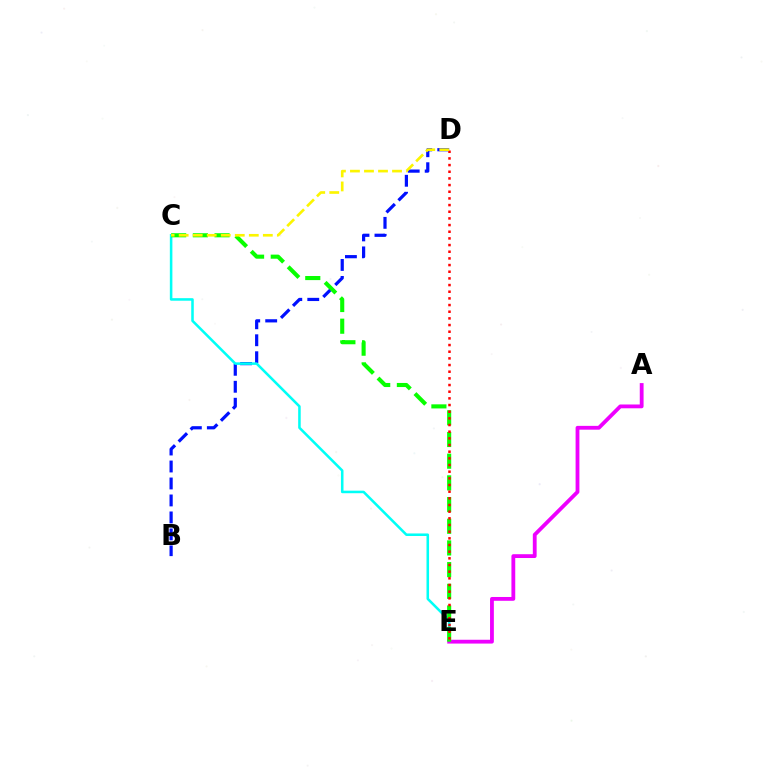{('B', 'D'): [{'color': '#0010ff', 'line_style': 'dashed', 'thickness': 2.31}], ('C', 'E'): [{'color': '#00fff6', 'line_style': 'solid', 'thickness': 1.84}, {'color': '#08ff00', 'line_style': 'dashed', 'thickness': 2.95}], ('A', 'E'): [{'color': '#ee00ff', 'line_style': 'solid', 'thickness': 2.74}], ('D', 'E'): [{'color': '#ff0000', 'line_style': 'dotted', 'thickness': 1.81}], ('C', 'D'): [{'color': '#fcf500', 'line_style': 'dashed', 'thickness': 1.91}]}